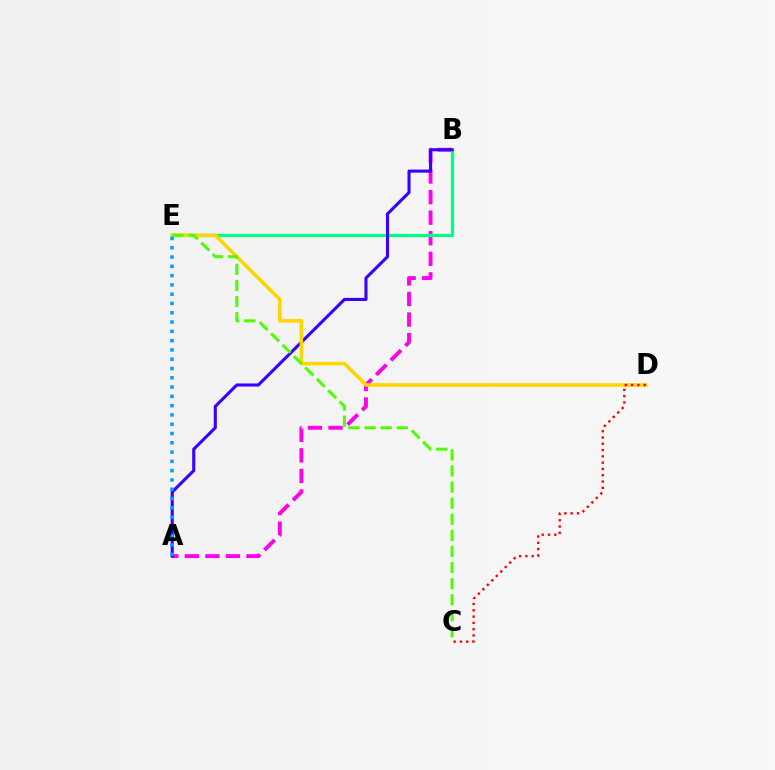{('A', 'B'): [{'color': '#ff00ed', 'line_style': 'dashed', 'thickness': 2.79}, {'color': '#3700ff', 'line_style': 'solid', 'thickness': 2.22}], ('B', 'E'): [{'color': '#00ff86', 'line_style': 'solid', 'thickness': 2.35}], ('D', 'E'): [{'color': '#ffd500', 'line_style': 'solid', 'thickness': 2.57}], ('C', 'E'): [{'color': '#4fff00', 'line_style': 'dashed', 'thickness': 2.19}], ('A', 'E'): [{'color': '#009eff', 'line_style': 'dotted', 'thickness': 2.52}], ('C', 'D'): [{'color': '#ff0000', 'line_style': 'dotted', 'thickness': 1.71}]}